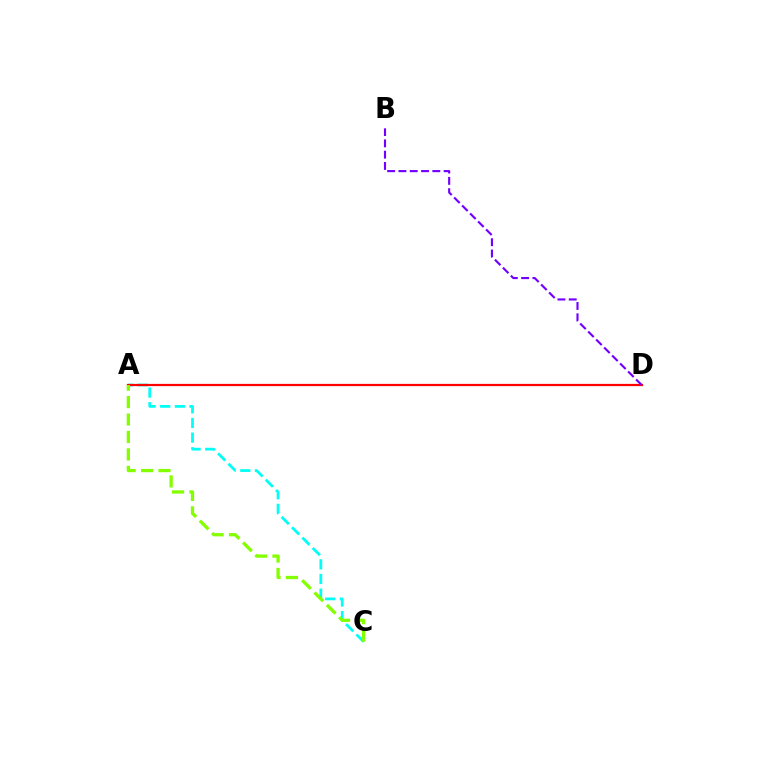{('A', 'C'): [{'color': '#00fff6', 'line_style': 'dashed', 'thickness': 1.99}, {'color': '#84ff00', 'line_style': 'dashed', 'thickness': 2.37}], ('A', 'D'): [{'color': '#ff0000', 'line_style': 'solid', 'thickness': 1.6}], ('B', 'D'): [{'color': '#7200ff', 'line_style': 'dashed', 'thickness': 1.53}]}